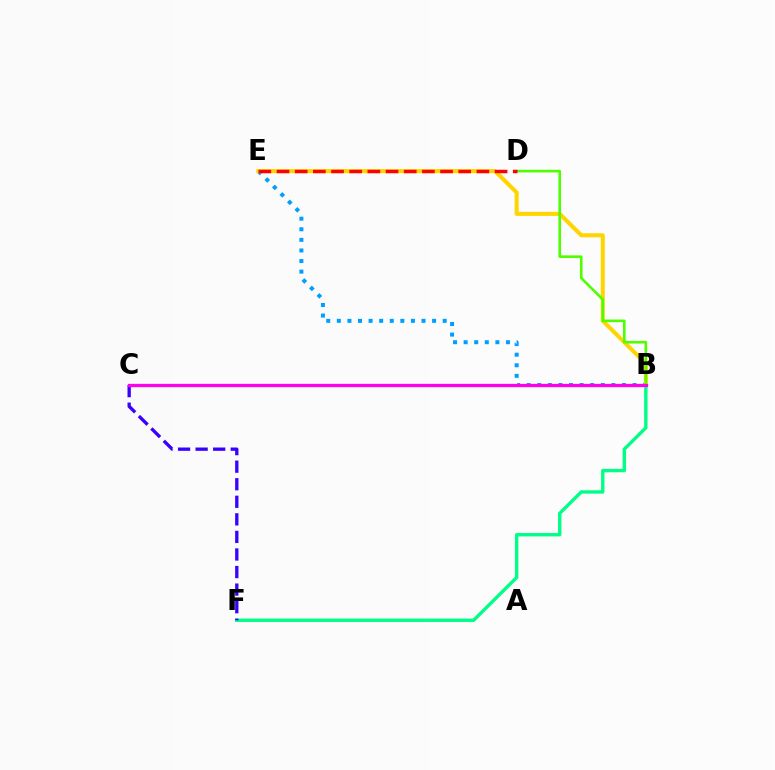{('B', 'E'): [{'color': '#009eff', 'line_style': 'dotted', 'thickness': 2.88}, {'color': '#ffd500', 'line_style': 'solid', 'thickness': 2.92}], ('B', 'F'): [{'color': '#00ff86', 'line_style': 'solid', 'thickness': 2.43}], ('B', 'D'): [{'color': '#4fff00', 'line_style': 'solid', 'thickness': 1.89}], ('D', 'E'): [{'color': '#ff0000', 'line_style': 'dashed', 'thickness': 2.47}], ('C', 'F'): [{'color': '#3700ff', 'line_style': 'dashed', 'thickness': 2.39}], ('B', 'C'): [{'color': '#ff00ed', 'line_style': 'solid', 'thickness': 2.36}]}